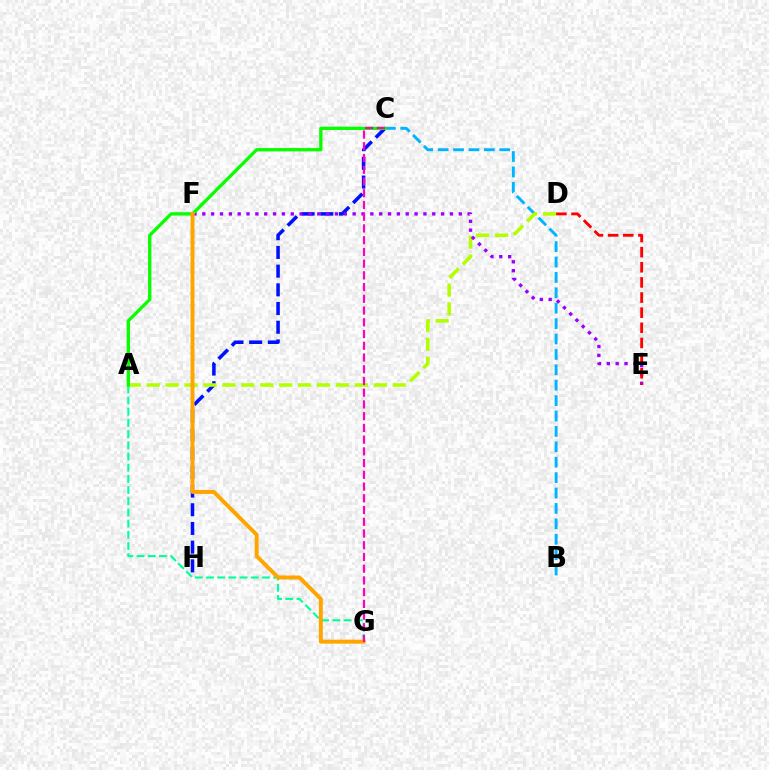{('C', 'H'): [{'color': '#0010ff', 'line_style': 'dashed', 'thickness': 2.54}], ('A', 'G'): [{'color': '#00ff9d', 'line_style': 'dashed', 'thickness': 1.52}], ('B', 'C'): [{'color': '#00b5ff', 'line_style': 'dashed', 'thickness': 2.09}], ('A', 'D'): [{'color': '#b3ff00', 'line_style': 'dashed', 'thickness': 2.57}], ('E', 'F'): [{'color': '#9b00ff', 'line_style': 'dotted', 'thickness': 2.4}], ('A', 'C'): [{'color': '#08ff00', 'line_style': 'solid', 'thickness': 2.4}], ('F', 'G'): [{'color': '#ffa500', 'line_style': 'solid', 'thickness': 2.85}], ('D', 'E'): [{'color': '#ff0000', 'line_style': 'dashed', 'thickness': 2.06}], ('C', 'G'): [{'color': '#ff00bd', 'line_style': 'dashed', 'thickness': 1.59}]}